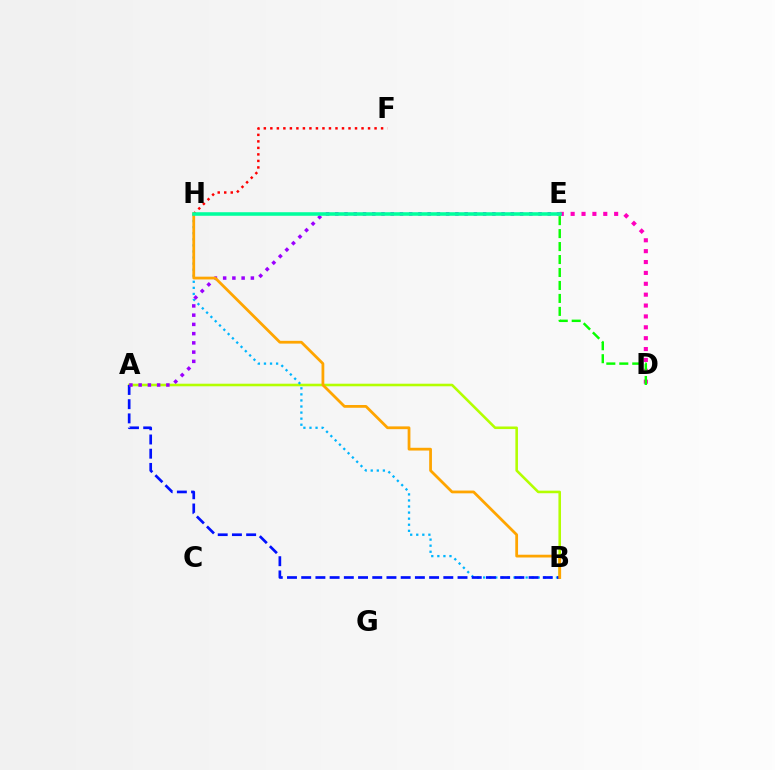{('D', 'E'): [{'color': '#ff00bd', 'line_style': 'dotted', 'thickness': 2.96}, {'color': '#08ff00', 'line_style': 'dashed', 'thickness': 1.76}], ('A', 'B'): [{'color': '#b3ff00', 'line_style': 'solid', 'thickness': 1.86}, {'color': '#0010ff', 'line_style': 'dashed', 'thickness': 1.93}], ('B', 'H'): [{'color': '#00b5ff', 'line_style': 'dotted', 'thickness': 1.65}, {'color': '#ffa500', 'line_style': 'solid', 'thickness': 2.0}], ('F', 'H'): [{'color': '#ff0000', 'line_style': 'dotted', 'thickness': 1.77}], ('A', 'E'): [{'color': '#9b00ff', 'line_style': 'dotted', 'thickness': 2.51}], ('E', 'H'): [{'color': '#00ff9d', 'line_style': 'solid', 'thickness': 2.56}]}